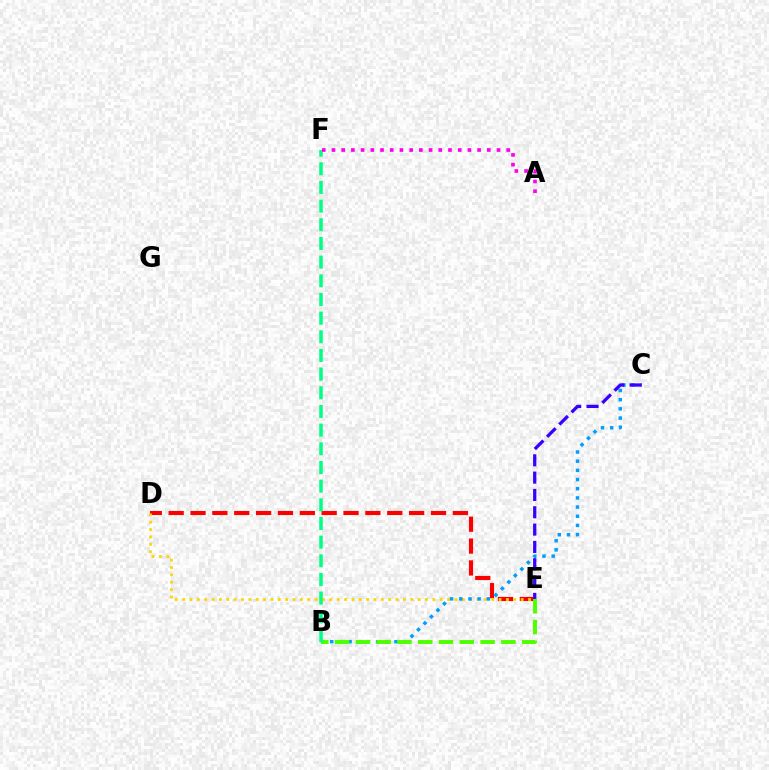{('D', 'E'): [{'color': '#ff0000', 'line_style': 'dashed', 'thickness': 2.97}, {'color': '#ffd500', 'line_style': 'dotted', 'thickness': 2.0}], ('B', 'C'): [{'color': '#009eff', 'line_style': 'dotted', 'thickness': 2.49}], ('C', 'E'): [{'color': '#3700ff', 'line_style': 'dashed', 'thickness': 2.35}], ('B', 'E'): [{'color': '#4fff00', 'line_style': 'dashed', 'thickness': 2.82}], ('B', 'F'): [{'color': '#00ff86', 'line_style': 'dashed', 'thickness': 2.54}], ('A', 'F'): [{'color': '#ff00ed', 'line_style': 'dotted', 'thickness': 2.64}]}